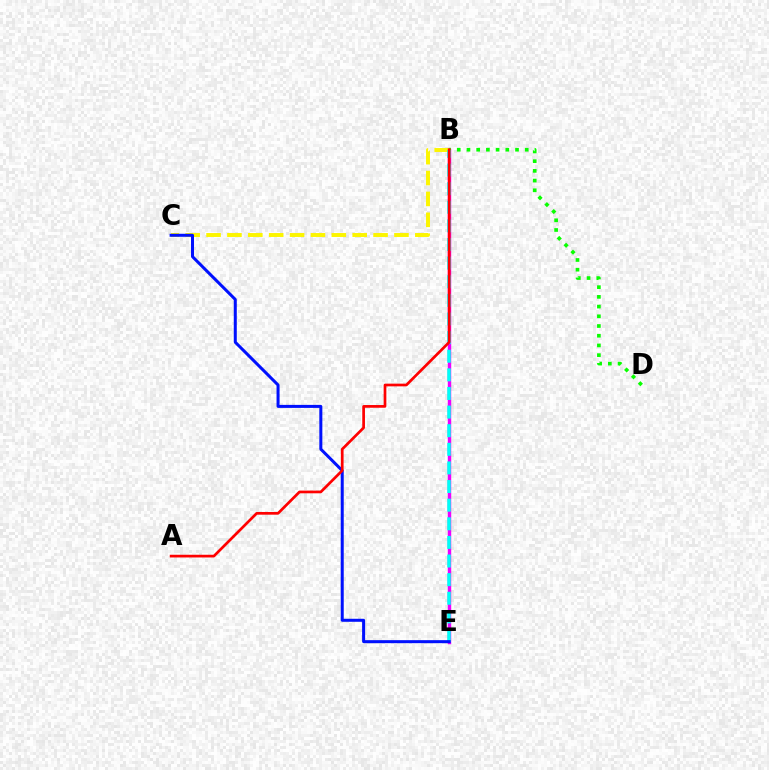{('B', 'E'): [{'color': '#ee00ff', 'line_style': 'solid', 'thickness': 2.46}, {'color': '#00fff6', 'line_style': 'dashed', 'thickness': 2.53}], ('B', 'D'): [{'color': '#08ff00', 'line_style': 'dotted', 'thickness': 2.64}], ('B', 'C'): [{'color': '#fcf500', 'line_style': 'dashed', 'thickness': 2.84}], ('C', 'E'): [{'color': '#0010ff', 'line_style': 'solid', 'thickness': 2.17}], ('A', 'B'): [{'color': '#ff0000', 'line_style': 'solid', 'thickness': 1.95}]}